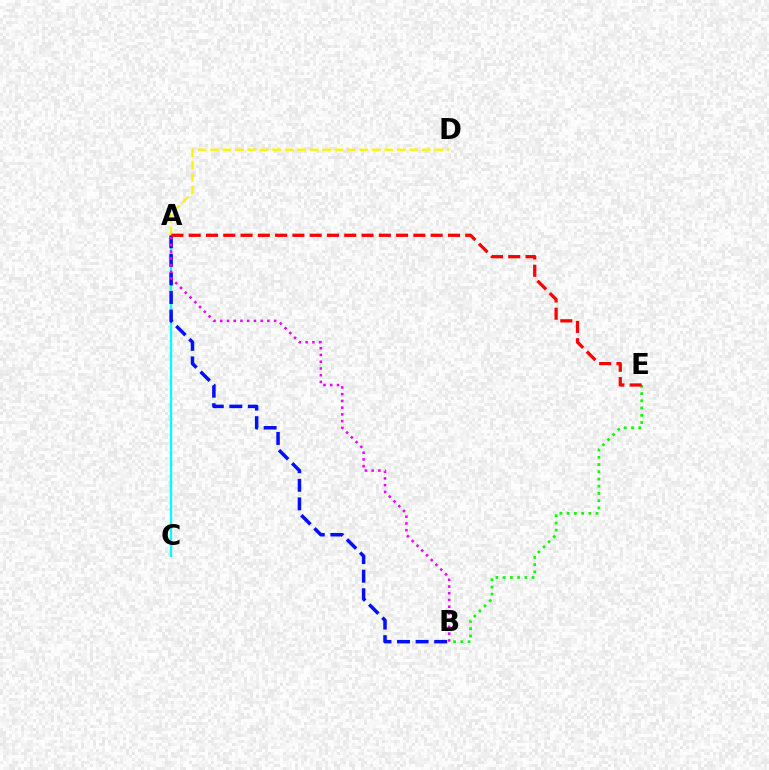{('B', 'E'): [{'color': '#08ff00', 'line_style': 'dotted', 'thickness': 1.96}], ('A', 'C'): [{'color': '#00fff6', 'line_style': 'solid', 'thickness': 1.67}], ('A', 'B'): [{'color': '#0010ff', 'line_style': 'dashed', 'thickness': 2.52}, {'color': '#ee00ff', 'line_style': 'dotted', 'thickness': 1.83}], ('A', 'D'): [{'color': '#fcf500', 'line_style': 'dashed', 'thickness': 1.69}], ('A', 'E'): [{'color': '#ff0000', 'line_style': 'dashed', 'thickness': 2.35}]}